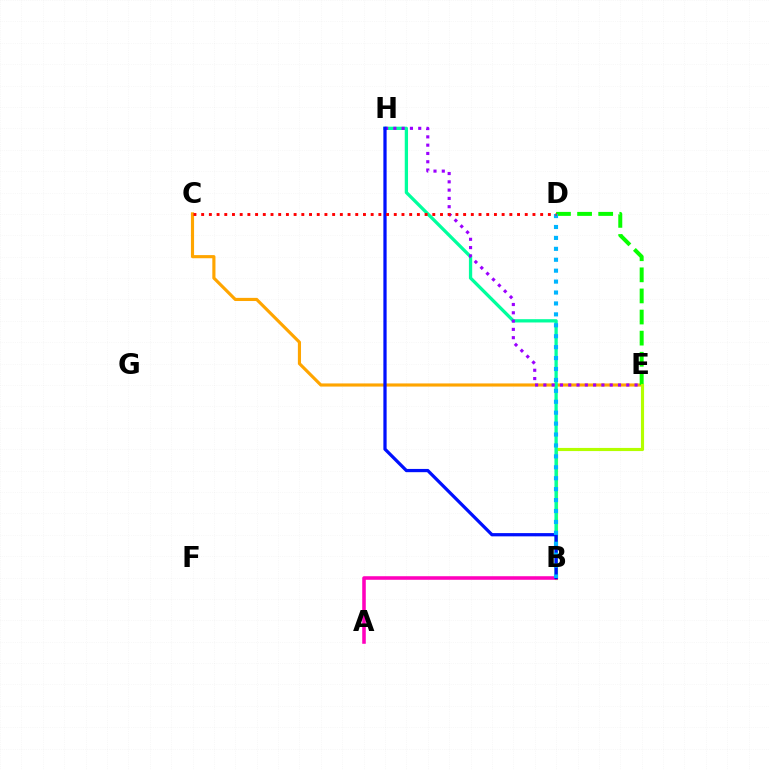{('C', 'E'): [{'color': '#ffa500', 'line_style': 'solid', 'thickness': 2.26}], ('D', 'E'): [{'color': '#08ff00', 'line_style': 'dashed', 'thickness': 2.87}], ('B', 'E'): [{'color': '#b3ff00', 'line_style': 'solid', 'thickness': 2.26}], ('B', 'H'): [{'color': '#00ff9d', 'line_style': 'solid', 'thickness': 2.37}, {'color': '#0010ff', 'line_style': 'solid', 'thickness': 2.34}], ('A', 'B'): [{'color': '#ff00bd', 'line_style': 'solid', 'thickness': 2.56}], ('E', 'H'): [{'color': '#9b00ff', 'line_style': 'dotted', 'thickness': 2.25}], ('B', 'D'): [{'color': '#00b5ff', 'line_style': 'dotted', 'thickness': 2.97}], ('C', 'D'): [{'color': '#ff0000', 'line_style': 'dotted', 'thickness': 2.09}]}